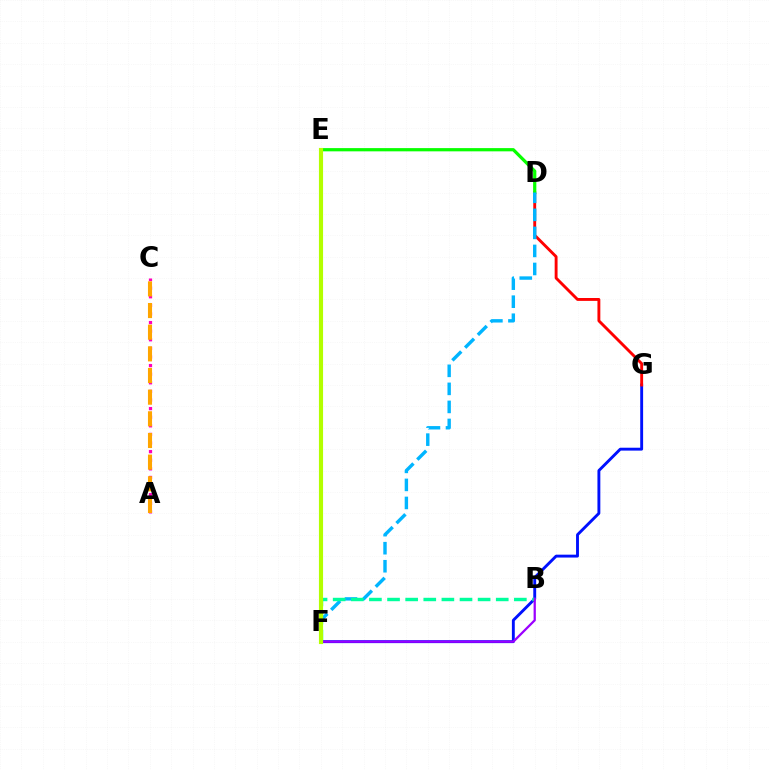{('F', 'G'): [{'color': '#0010ff', 'line_style': 'solid', 'thickness': 2.08}], ('D', 'G'): [{'color': '#ff0000', 'line_style': 'solid', 'thickness': 2.08}], ('D', 'E'): [{'color': '#08ff00', 'line_style': 'solid', 'thickness': 2.32}], ('D', 'F'): [{'color': '#00b5ff', 'line_style': 'dashed', 'thickness': 2.45}], ('A', 'C'): [{'color': '#ff00bd', 'line_style': 'dotted', 'thickness': 2.34}, {'color': '#ffa500', 'line_style': 'dashed', 'thickness': 2.94}], ('B', 'F'): [{'color': '#00ff9d', 'line_style': 'dashed', 'thickness': 2.46}, {'color': '#9b00ff', 'line_style': 'solid', 'thickness': 1.62}], ('E', 'F'): [{'color': '#b3ff00', 'line_style': 'solid', 'thickness': 2.98}]}